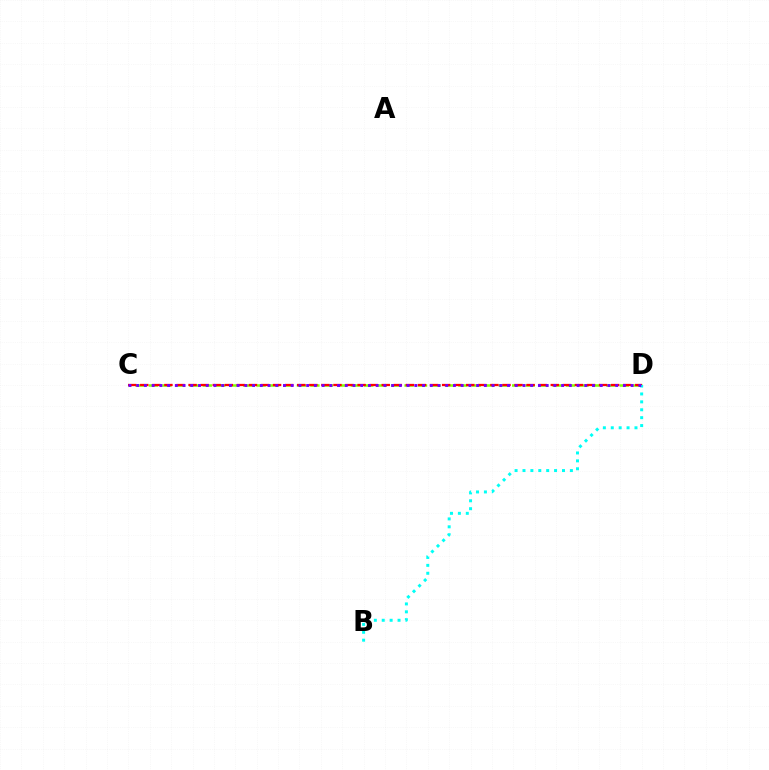{('C', 'D'): [{'color': '#84ff00', 'line_style': 'dashed', 'thickness': 1.83}, {'color': '#ff0000', 'line_style': 'dashed', 'thickness': 1.64}, {'color': '#7200ff', 'line_style': 'dotted', 'thickness': 2.1}], ('B', 'D'): [{'color': '#00fff6', 'line_style': 'dotted', 'thickness': 2.15}]}